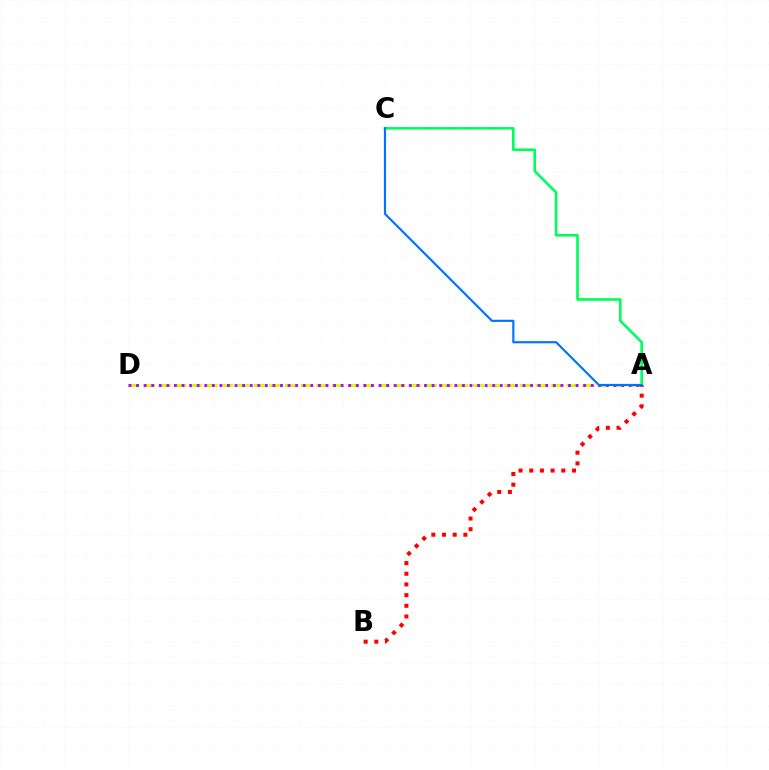{('A', 'D'): [{'color': '#d1ff00', 'line_style': 'dashed', 'thickness': 2.13}, {'color': '#b900ff', 'line_style': 'dotted', 'thickness': 2.06}], ('A', 'B'): [{'color': '#ff0000', 'line_style': 'dotted', 'thickness': 2.9}], ('A', 'C'): [{'color': '#00ff5c', 'line_style': 'solid', 'thickness': 1.9}, {'color': '#0074ff', 'line_style': 'solid', 'thickness': 1.56}]}